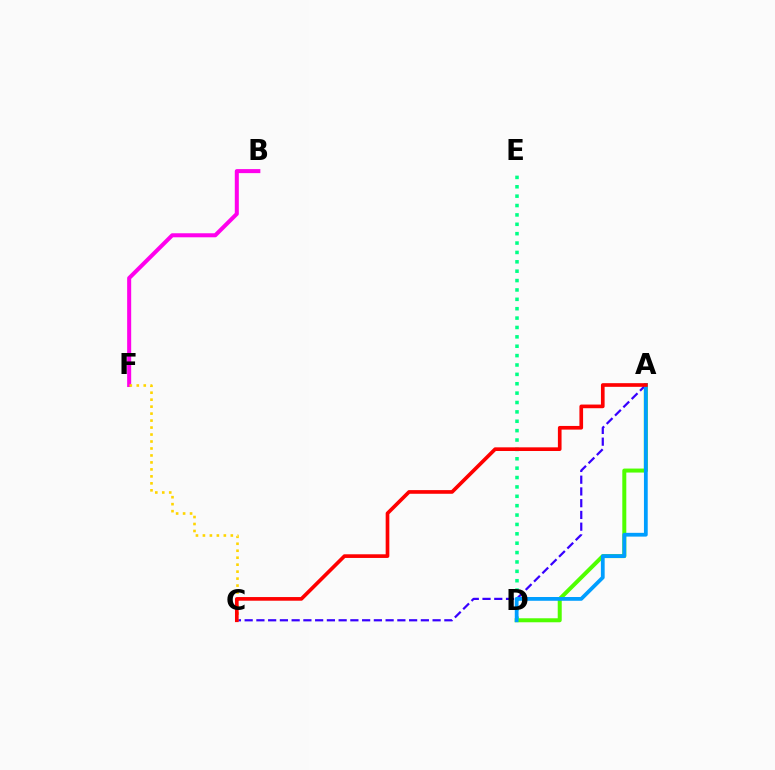{('B', 'F'): [{'color': '#ff00ed', 'line_style': 'solid', 'thickness': 2.9}], ('A', 'D'): [{'color': '#4fff00', 'line_style': 'solid', 'thickness': 2.88}, {'color': '#009eff', 'line_style': 'solid', 'thickness': 2.72}], ('A', 'C'): [{'color': '#3700ff', 'line_style': 'dashed', 'thickness': 1.6}, {'color': '#ff0000', 'line_style': 'solid', 'thickness': 2.64}], ('D', 'E'): [{'color': '#00ff86', 'line_style': 'dotted', 'thickness': 2.55}], ('C', 'F'): [{'color': '#ffd500', 'line_style': 'dotted', 'thickness': 1.89}]}